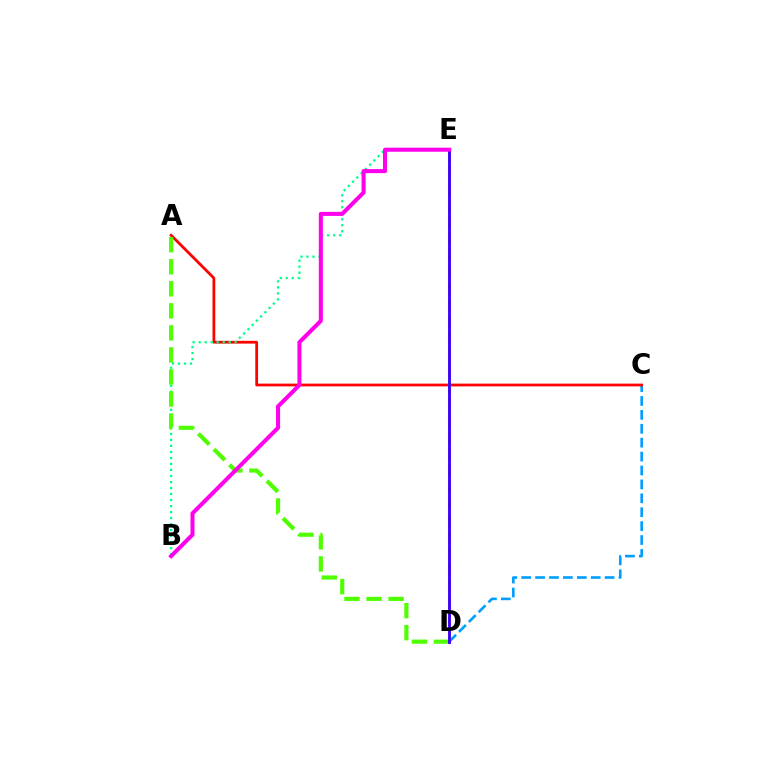{('C', 'D'): [{'color': '#009eff', 'line_style': 'dashed', 'thickness': 1.89}], ('A', 'C'): [{'color': '#ff0000', 'line_style': 'solid', 'thickness': 1.99}], ('B', 'E'): [{'color': '#00ff86', 'line_style': 'dotted', 'thickness': 1.63}, {'color': '#ff00ed', 'line_style': 'solid', 'thickness': 2.91}], ('A', 'D'): [{'color': '#4fff00', 'line_style': 'dashed', 'thickness': 2.99}], ('D', 'E'): [{'color': '#ffd500', 'line_style': 'dashed', 'thickness': 2.25}, {'color': '#3700ff', 'line_style': 'solid', 'thickness': 2.06}]}